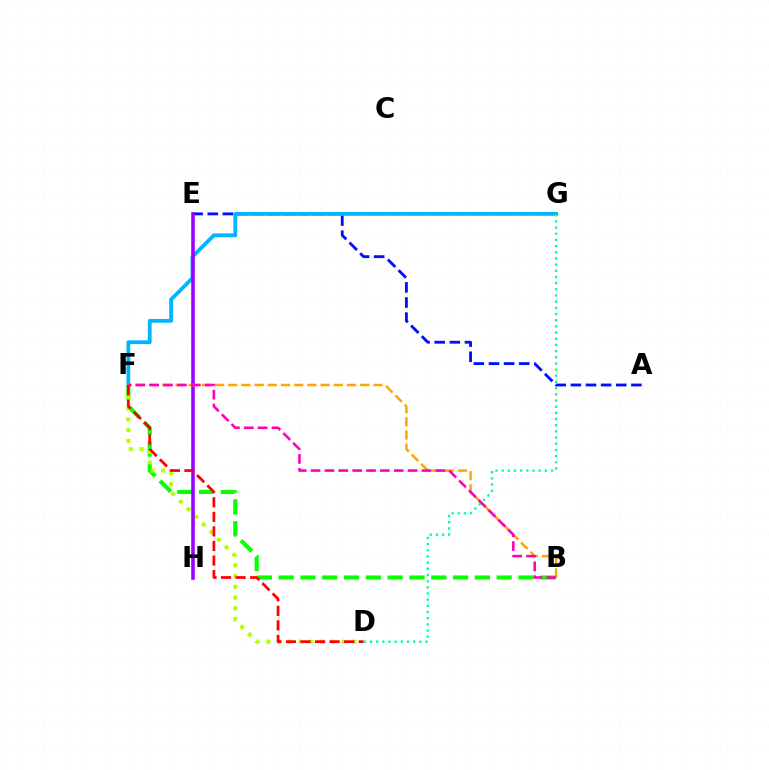{('A', 'E'): [{'color': '#0010ff', 'line_style': 'dashed', 'thickness': 2.06}], ('B', 'F'): [{'color': '#08ff00', 'line_style': 'dashed', 'thickness': 2.96}, {'color': '#ffa500', 'line_style': 'dashed', 'thickness': 1.79}, {'color': '#ff00bd', 'line_style': 'dashed', 'thickness': 1.88}], ('D', 'F'): [{'color': '#b3ff00', 'line_style': 'dotted', 'thickness': 2.93}, {'color': '#ff0000', 'line_style': 'dashed', 'thickness': 1.98}], ('F', 'G'): [{'color': '#00b5ff', 'line_style': 'solid', 'thickness': 2.72}], ('E', 'H'): [{'color': '#9b00ff', 'line_style': 'solid', 'thickness': 2.58}], ('D', 'G'): [{'color': '#00ff9d', 'line_style': 'dotted', 'thickness': 1.68}]}